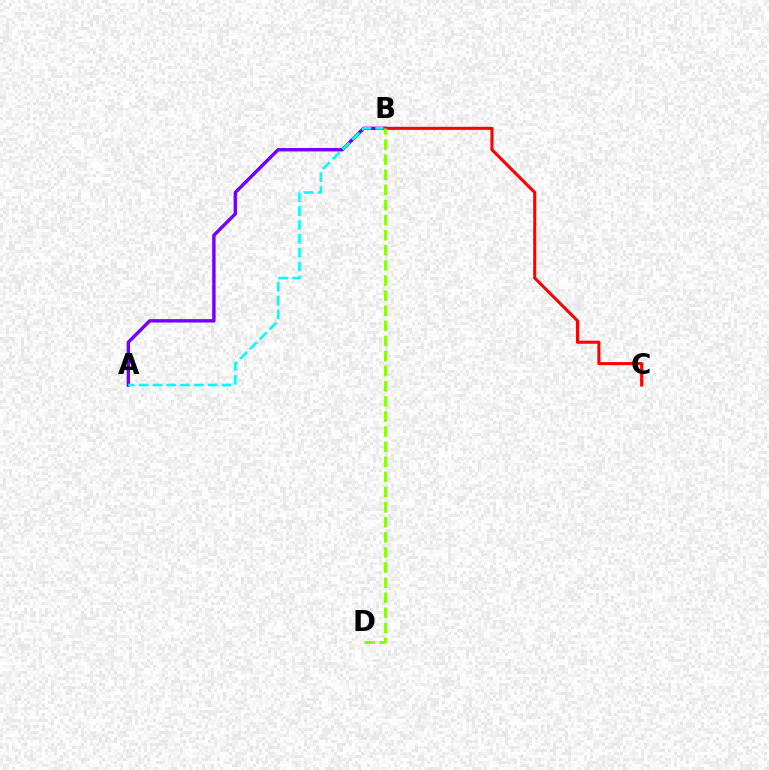{('A', 'B'): [{'color': '#7200ff', 'line_style': 'solid', 'thickness': 2.45}, {'color': '#00fff6', 'line_style': 'dashed', 'thickness': 1.88}], ('B', 'C'): [{'color': '#ff0000', 'line_style': 'solid', 'thickness': 2.21}], ('B', 'D'): [{'color': '#84ff00', 'line_style': 'dashed', 'thickness': 2.05}]}